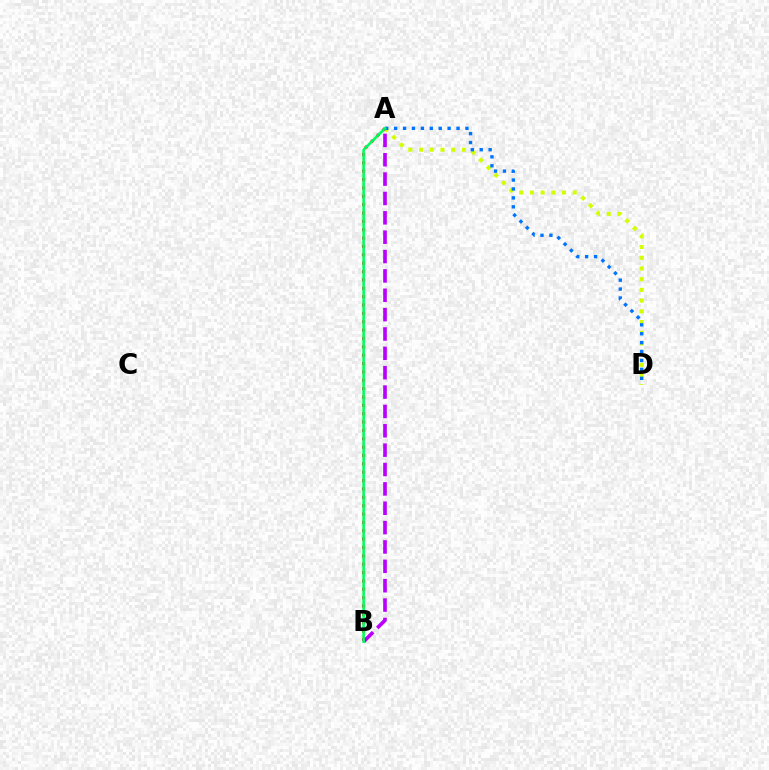{('A', 'D'): [{'color': '#d1ff00', 'line_style': 'dotted', 'thickness': 2.91}, {'color': '#0074ff', 'line_style': 'dotted', 'thickness': 2.42}], ('A', 'B'): [{'color': '#ff0000', 'line_style': 'dotted', 'thickness': 2.27}, {'color': '#b900ff', 'line_style': 'dashed', 'thickness': 2.63}, {'color': '#00ff5c', 'line_style': 'solid', 'thickness': 1.87}]}